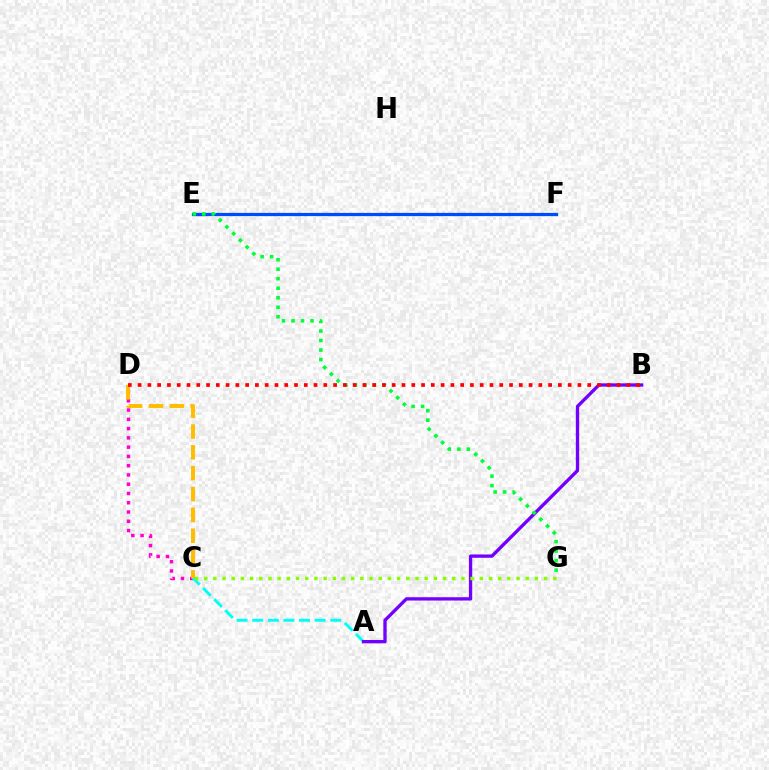{('E', 'F'): [{'color': '#004bff', 'line_style': 'solid', 'thickness': 2.34}], ('C', 'D'): [{'color': '#ff00cf', 'line_style': 'dotted', 'thickness': 2.52}, {'color': '#ffbd00', 'line_style': 'dashed', 'thickness': 2.83}], ('A', 'C'): [{'color': '#00fff6', 'line_style': 'dashed', 'thickness': 2.12}], ('A', 'B'): [{'color': '#7200ff', 'line_style': 'solid', 'thickness': 2.4}], ('E', 'G'): [{'color': '#00ff39', 'line_style': 'dotted', 'thickness': 2.58}], ('B', 'D'): [{'color': '#ff0000', 'line_style': 'dotted', 'thickness': 2.66}], ('C', 'G'): [{'color': '#84ff00', 'line_style': 'dotted', 'thickness': 2.5}]}